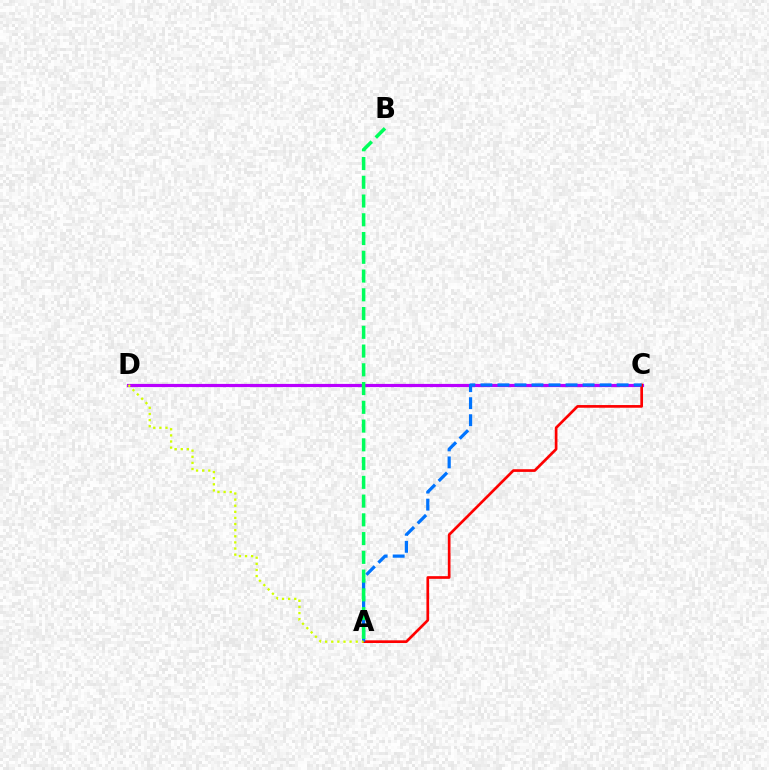{('C', 'D'): [{'color': '#b900ff', 'line_style': 'solid', 'thickness': 2.29}], ('A', 'C'): [{'color': '#ff0000', 'line_style': 'solid', 'thickness': 1.93}, {'color': '#0074ff', 'line_style': 'dashed', 'thickness': 2.31}], ('A', 'D'): [{'color': '#d1ff00', 'line_style': 'dotted', 'thickness': 1.66}], ('A', 'B'): [{'color': '#00ff5c', 'line_style': 'dashed', 'thickness': 2.55}]}